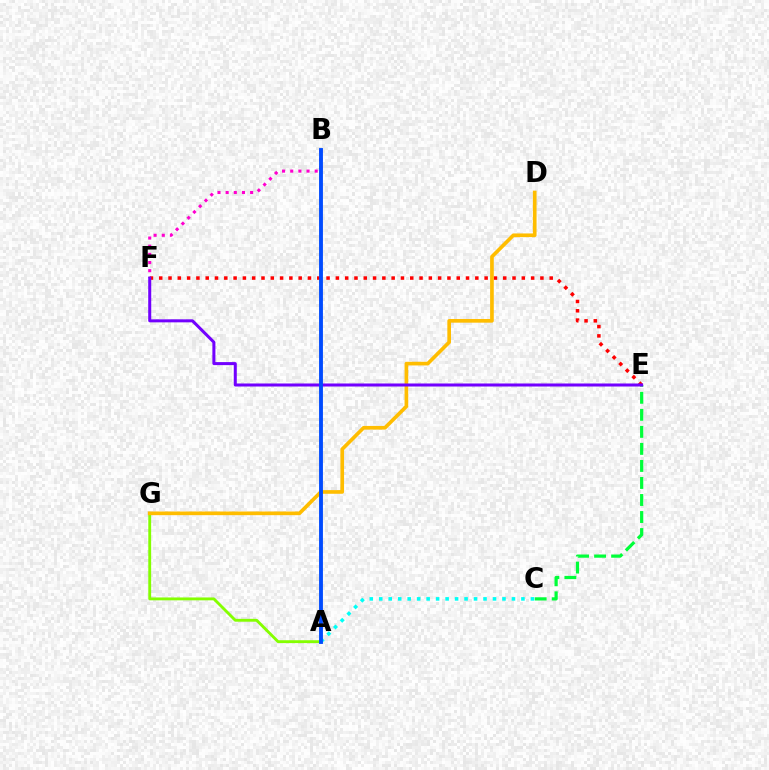{('B', 'F'): [{'color': '#ff00cf', 'line_style': 'dotted', 'thickness': 2.22}], ('C', 'E'): [{'color': '#00ff39', 'line_style': 'dashed', 'thickness': 2.31}], ('E', 'F'): [{'color': '#ff0000', 'line_style': 'dotted', 'thickness': 2.53}, {'color': '#7200ff', 'line_style': 'solid', 'thickness': 2.18}], ('A', 'G'): [{'color': '#84ff00', 'line_style': 'solid', 'thickness': 2.06}], ('D', 'G'): [{'color': '#ffbd00', 'line_style': 'solid', 'thickness': 2.64}], ('A', 'C'): [{'color': '#00fff6', 'line_style': 'dotted', 'thickness': 2.58}], ('A', 'B'): [{'color': '#004bff', 'line_style': 'solid', 'thickness': 2.78}]}